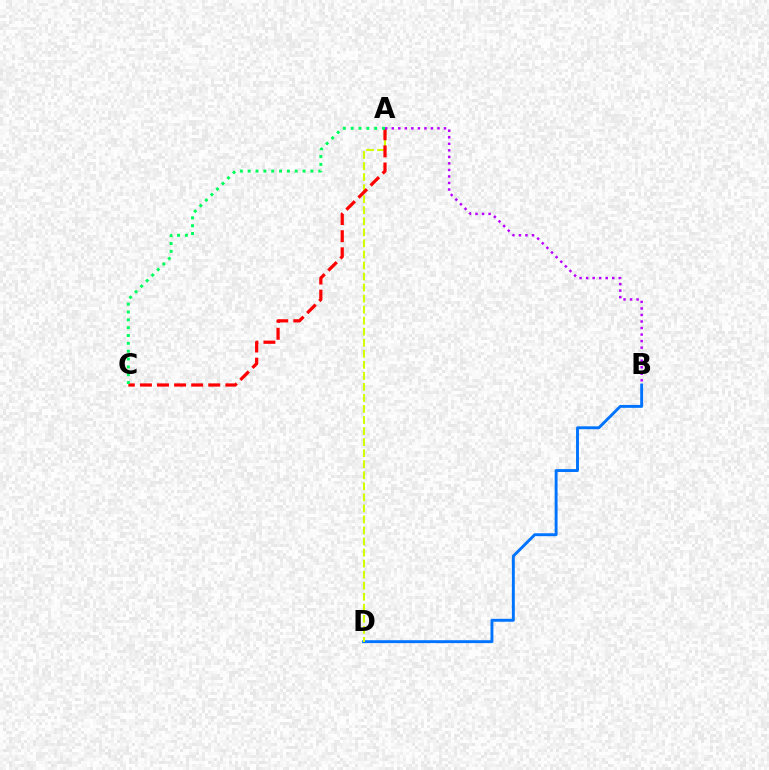{('B', 'D'): [{'color': '#0074ff', 'line_style': 'solid', 'thickness': 2.09}], ('A', 'D'): [{'color': '#d1ff00', 'line_style': 'dashed', 'thickness': 1.5}], ('A', 'C'): [{'color': '#ff0000', 'line_style': 'dashed', 'thickness': 2.32}, {'color': '#00ff5c', 'line_style': 'dotted', 'thickness': 2.13}], ('A', 'B'): [{'color': '#b900ff', 'line_style': 'dotted', 'thickness': 1.77}]}